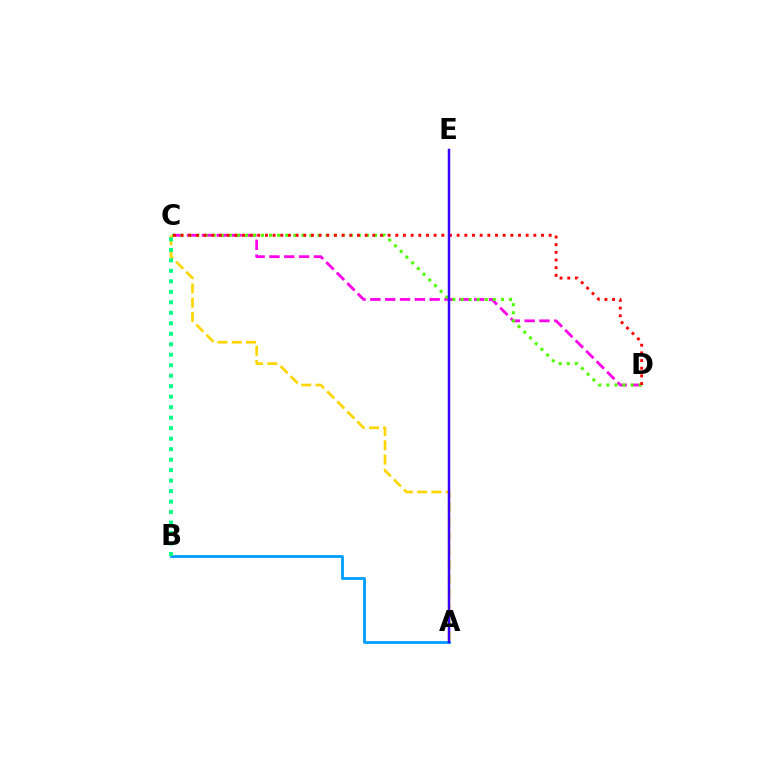{('C', 'D'): [{'color': '#ff00ed', 'line_style': 'dashed', 'thickness': 2.01}, {'color': '#4fff00', 'line_style': 'dotted', 'thickness': 2.19}, {'color': '#ff0000', 'line_style': 'dotted', 'thickness': 2.08}], ('A', 'B'): [{'color': '#009eff', 'line_style': 'solid', 'thickness': 2.03}], ('A', 'C'): [{'color': '#ffd500', 'line_style': 'dashed', 'thickness': 1.94}], ('A', 'E'): [{'color': '#3700ff', 'line_style': 'solid', 'thickness': 1.78}], ('B', 'C'): [{'color': '#00ff86', 'line_style': 'dotted', 'thickness': 2.85}]}